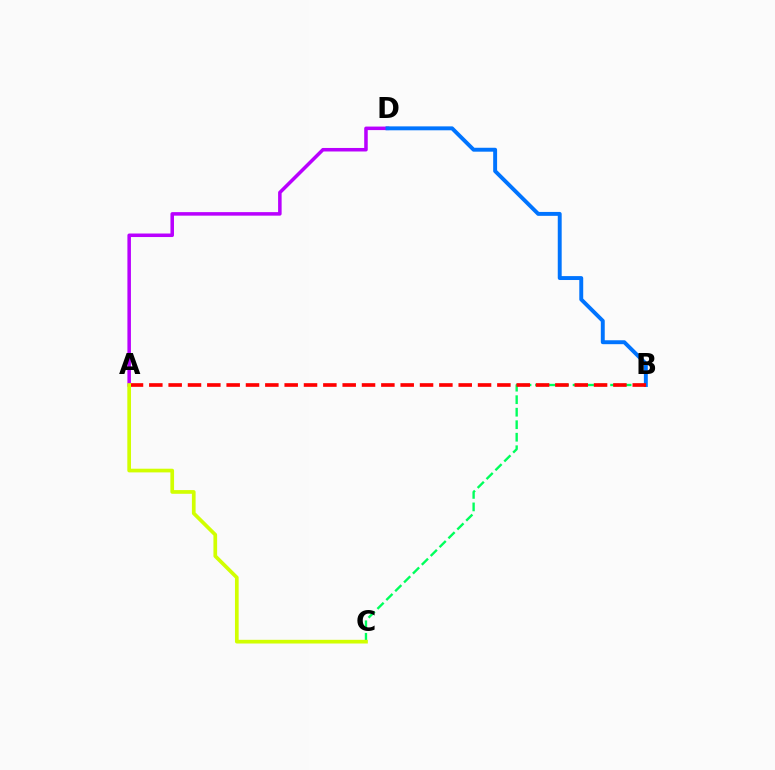{('B', 'C'): [{'color': '#00ff5c', 'line_style': 'dashed', 'thickness': 1.7}], ('A', 'D'): [{'color': '#b900ff', 'line_style': 'solid', 'thickness': 2.54}], ('B', 'D'): [{'color': '#0074ff', 'line_style': 'solid', 'thickness': 2.82}], ('A', 'B'): [{'color': '#ff0000', 'line_style': 'dashed', 'thickness': 2.63}], ('A', 'C'): [{'color': '#d1ff00', 'line_style': 'solid', 'thickness': 2.66}]}